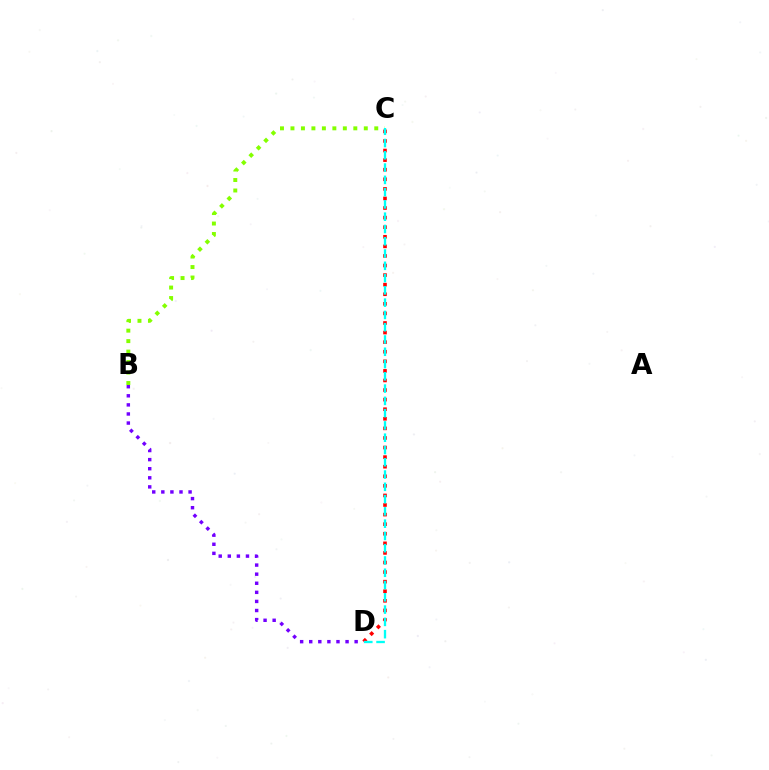{('C', 'D'): [{'color': '#ff0000', 'line_style': 'dotted', 'thickness': 2.6}, {'color': '#00fff6', 'line_style': 'dashed', 'thickness': 1.67}], ('B', 'D'): [{'color': '#7200ff', 'line_style': 'dotted', 'thickness': 2.47}], ('B', 'C'): [{'color': '#84ff00', 'line_style': 'dotted', 'thickness': 2.85}]}